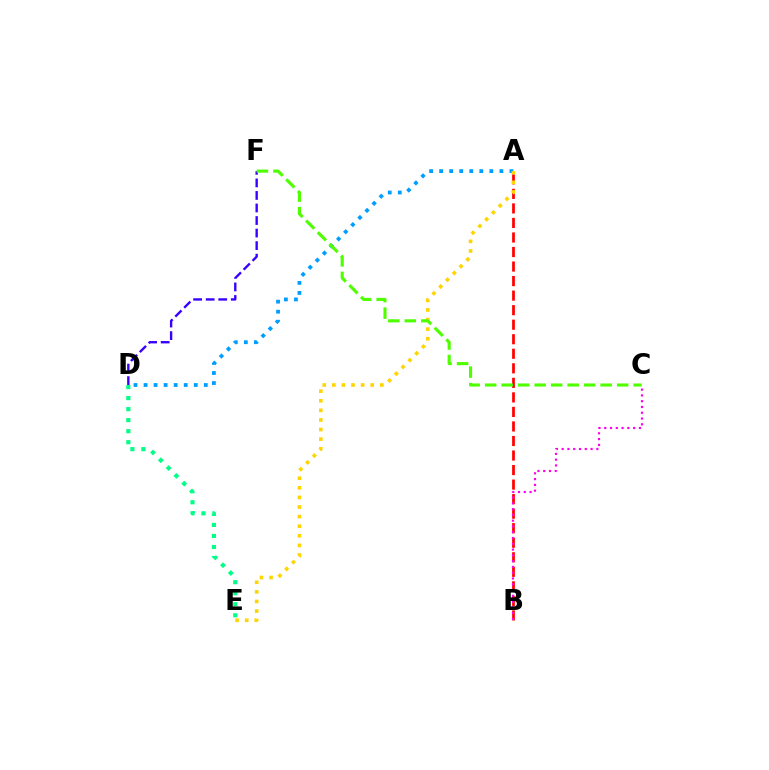{('D', 'E'): [{'color': '#00ff86', 'line_style': 'dotted', 'thickness': 2.99}], ('A', 'B'): [{'color': '#ff0000', 'line_style': 'dashed', 'thickness': 1.97}], ('A', 'D'): [{'color': '#009eff', 'line_style': 'dotted', 'thickness': 2.73}], ('A', 'E'): [{'color': '#ffd500', 'line_style': 'dotted', 'thickness': 2.61}], ('D', 'F'): [{'color': '#3700ff', 'line_style': 'dashed', 'thickness': 1.7}], ('B', 'C'): [{'color': '#ff00ed', 'line_style': 'dotted', 'thickness': 1.57}], ('C', 'F'): [{'color': '#4fff00', 'line_style': 'dashed', 'thickness': 2.24}]}